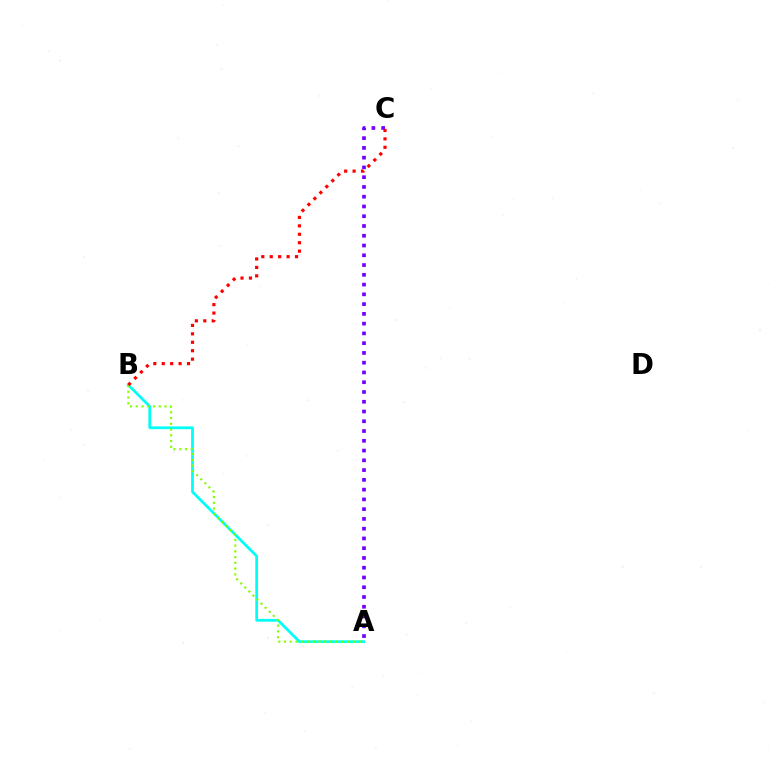{('A', 'B'): [{'color': '#00fff6', 'line_style': 'solid', 'thickness': 1.98}, {'color': '#84ff00', 'line_style': 'dotted', 'thickness': 1.56}], ('A', 'C'): [{'color': '#7200ff', 'line_style': 'dotted', 'thickness': 2.65}], ('B', 'C'): [{'color': '#ff0000', 'line_style': 'dotted', 'thickness': 2.29}]}